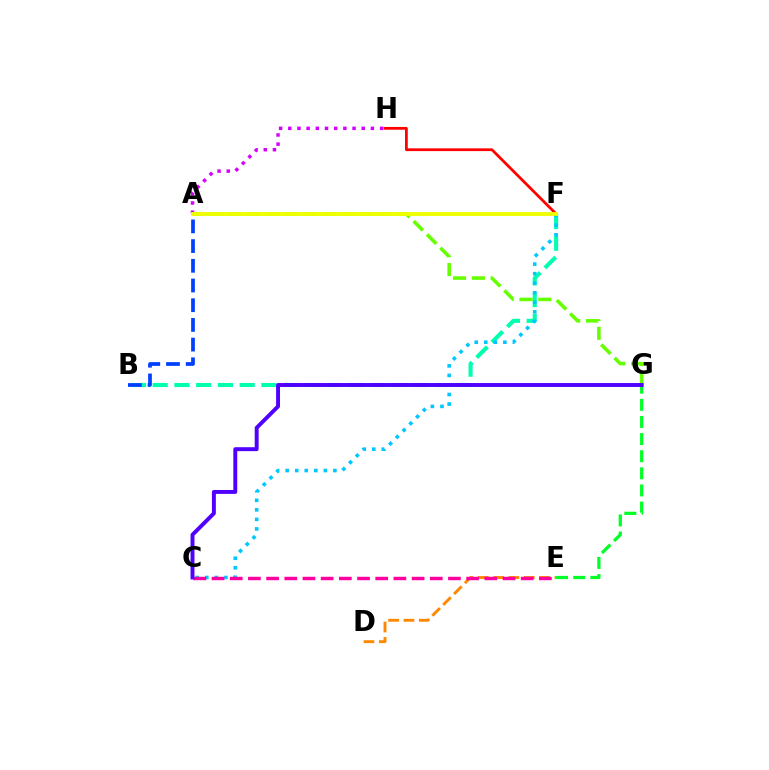{('B', 'F'): [{'color': '#00ffaf', 'line_style': 'dashed', 'thickness': 2.95}], ('D', 'E'): [{'color': '#ff8800', 'line_style': 'dashed', 'thickness': 2.08}], ('C', 'F'): [{'color': '#00c7ff', 'line_style': 'dotted', 'thickness': 2.59}], ('C', 'E'): [{'color': '#ff00a0', 'line_style': 'dashed', 'thickness': 2.47}], ('A', 'H'): [{'color': '#d600ff', 'line_style': 'dotted', 'thickness': 2.49}], ('E', 'G'): [{'color': '#00ff27', 'line_style': 'dashed', 'thickness': 2.33}], ('F', 'H'): [{'color': '#ff0000', 'line_style': 'solid', 'thickness': 1.99}], ('A', 'G'): [{'color': '#66ff00', 'line_style': 'dashed', 'thickness': 2.56}], ('A', 'B'): [{'color': '#003fff', 'line_style': 'dashed', 'thickness': 2.68}], ('C', 'G'): [{'color': '#4f00ff', 'line_style': 'solid', 'thickness': 2.82}], ('A', 'F'): [{'color': '#eeff00', 'line_style': 'solid', 'thickness': 2.78}]}